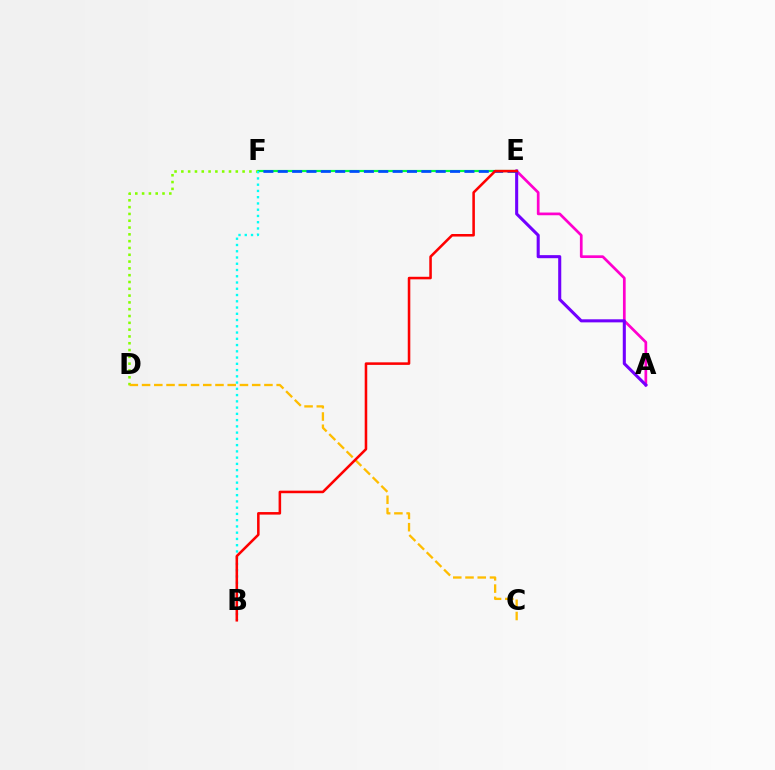{('E', 'F'): [{'color': '#00ff39', 'line_style': 'solid', 'thickness': 1.56}, {'color': '#004bff', 'line_style': 'dashed', 'thickness': 1.95}], ('D', 'F'): [{'color': '#84ff00', 'line_style': 'dotted', 'thickness': 1.85}], ('A', 'E'): [{'color': '#ff00cf', 'line_style': 'solid', 'thickness': 1.95}, {'color': '#7200ff', 'line_style': 'solid', 'thickness': 2.21}], ('B', 'F'): [{'color': '#00fff6', 'line_style': 'dotted', 'thickness': 1.7}], ('C', 'D'): [{'color': '#ffbd00', 'line_style': 'dashed', 'thickness': 1.66}], ('B', 'E'): [{'color': '#ff0000', 'line_style': 'solid', 'thickness': 1.84}]}